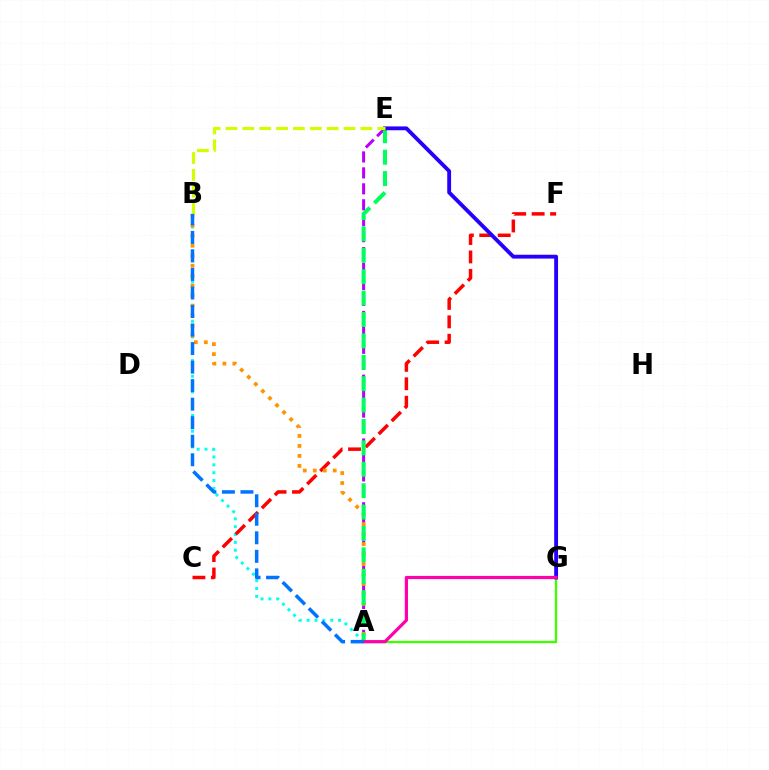{('A', 'B'): [{'color': '#00fff6', 'line_style': 'dotted', 'thickness': 2.13}, {'color': '#ff9400', 'line_style': 'dotted', 'thickness': 2.71}, {'color': '#0074ff', 'line_style': 'dashed', 'thickness': 2.52}], ('A', 'E'): [{'color': '#b900ff', 'line_style': 'dashed', 'thickness': 2.17}, {'color': '#00ff5c', 'line_style': 'dashed', 'thickness': 2.91}], ('C', 'F'): [{'color': '#ff0000', 'line_style': 'dashed', 'thickness': 2.5}], ('A', 'G'): [{'color': '#3dff00', 'line_style': 'solid', 'thickness': 1.66}, {'color': '#ff00ac', 'line_style': 'solid', 'thickness': 2.3}], ('E', 'G'): [{'color': '#2500ff', 'line_style': 'solid', 'thickness': 2.77}], ('B', 'E'): [{'color': '#d1ff00', 'line_style': 'dashed', 'thickness': 2.29}]}